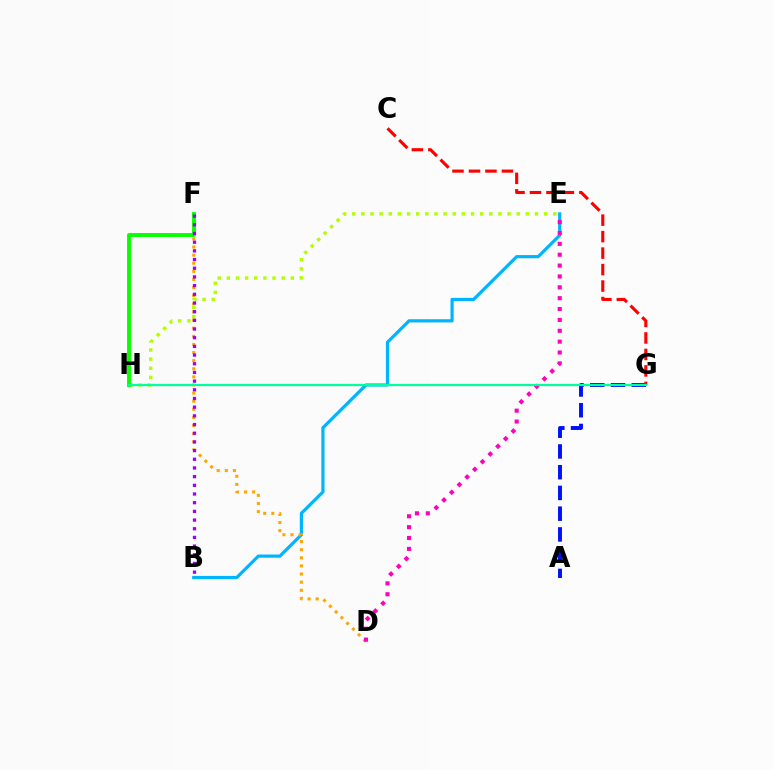{('B', 'E'): [{'color': '#00b5ff', 'line_style': 'solid', 'thickness': 2.3}], ('A', 'G'): [{'color': '#0010ff', 'line_style': 'dashed', 'thickness': 2.82}], ('D', 'F'): [{'color': '#ffa500', 'line_style': 'dotted', 'thickness': 2.21}], ('D', 'E'): [{'color': '#ff00bd', 'line_style': 'dotted', 'thickness': 2.95}], ('C', 'G'): [{'color': '#ff0000', 'line_style': 'dashed', 'thickness': 2.24}], ('E', 'H'): [{'color': '#b3ff00', 'line_style': 'dotted', 'thickness': 2.48}], ('F', 'H'): [{'color': '#08ff00', 'line_style': 'solid', 'thickness': 2.8}], ('B', 'F'): [{'color': '#9b00ff', 'line_style': 'dotted', 'thickness': 2.36}], ('G', 'H'): [{'color': '#00ff9d', 'line_style': 'solid', 'thickness': 1.58}]}